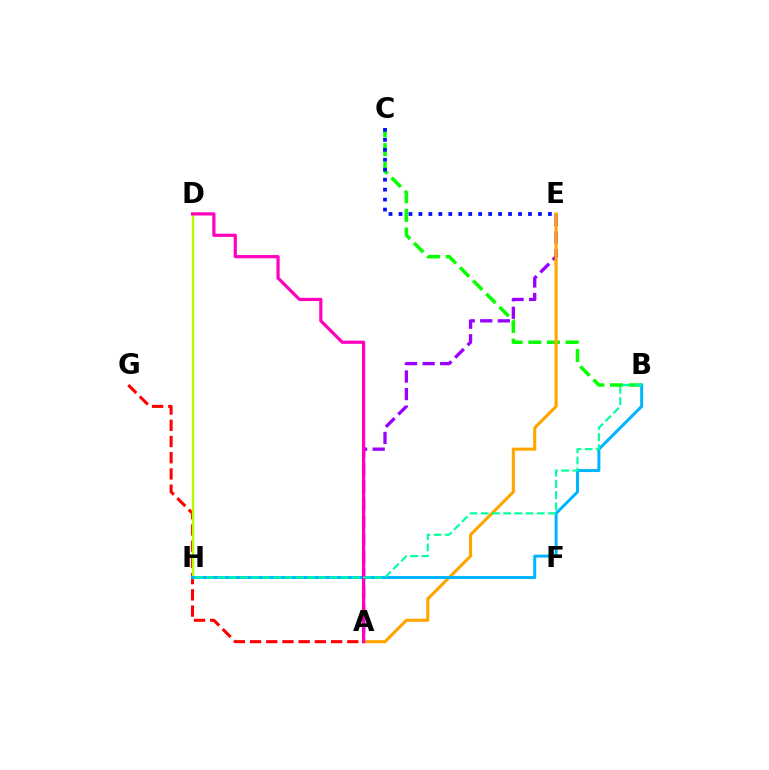{('B', 'C'): [{'color': '#08ff00', 'line_style': 'dashed', 'thickness': 2.53}], ('A', 'G'): [{'color': '#ff0000', 'line_style': 'dashed', 'thickness': 2.2}], ('C', 'E'): [{'color': '#0010ff', 'line_style': 'dotted', 'thickness': 2.71}], ('D', 'H'): [{'color': '#b3ff00', 'line_style': 'solid', 'thickness': 1.72}], ('A', 'E'): [{'color': '#9b00ff', 'line_style': 'dashed', 'thickness': 2.39}, {'color': '#ffa500', 'line_style': 'solid', 'thickness': 2.24}], ('B', 'H'): [{'color': '#00b5ff', 'line_style': 'solid', 'thickness': 2.15}, {'color': '#00ff9d', 'line_style': 'dashed', 'thickness': 1.52}], ('A', 'D'): [{'color': '#ff00bd', 'line_style': 'solid', 'thickness': 2.31}]}